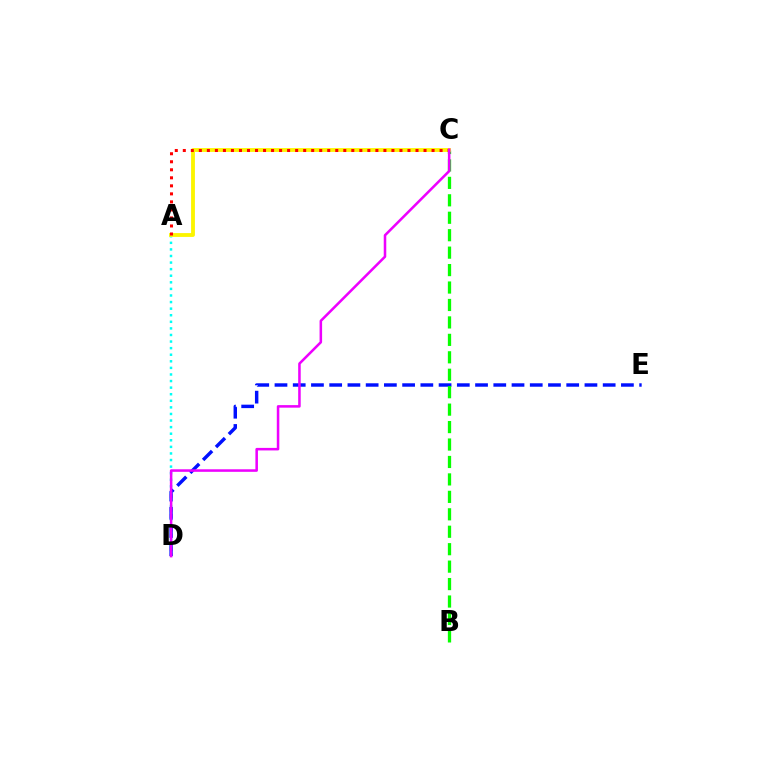{('D', 'E'): [{'color': '#0010ff', 'line_style': 'dashed', 'thickness': 2.48}], ('A', 'D'): [{'color': '#00fff6', 'line_style': 'dotted', 'thickness': 1.79}], ('B', 'C'): [{'color': '#08ff00', 'line_style': 'dashed', 'thickness': 2.37}], ('A', 'C'): [{'color': '#fcf500', 'line_style': 'solid', 'thickness': 2.76}, {'color': '#ff0000', 'line_style': 'dotted', 'thickness': 2.18}], ('C', 'D'): [{'color': '#ee00ff', 'line_style': 'solid', 'thickness': 1.83}]}